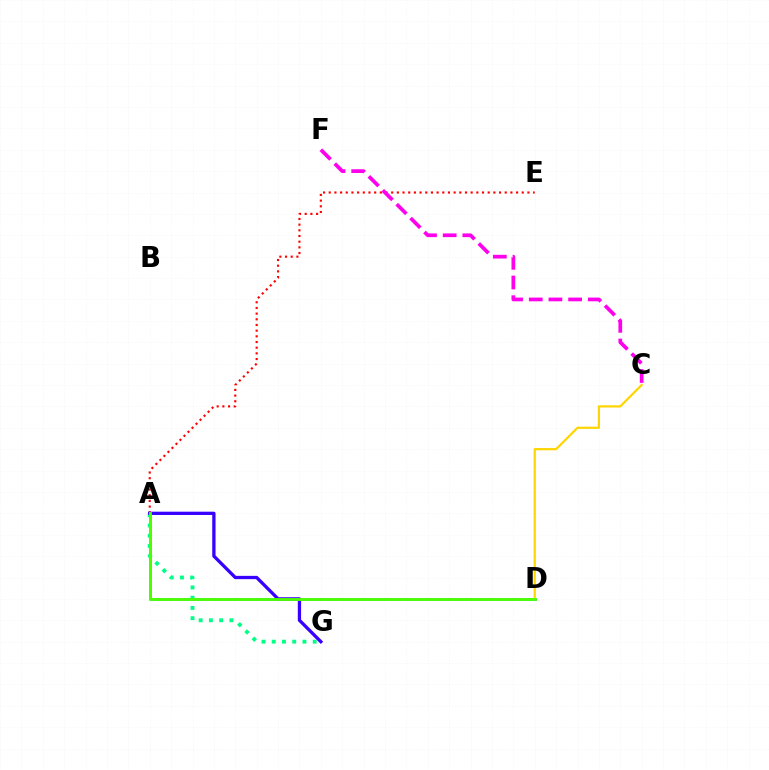{('A', 'E'): [{'color': '#ff0000', 'line_style': 'dotted', 'thickness': 1.54}], ('A', 'D'): [{'color': '#009eff', 'line_style': 'solid', 'thickness': 1.84}, {'color': '#4fff00', 'line_style': 'solid', 'thickness': 2.04}], ('C', 'D'): [{'color': '#ffd500', 'line_style': 'solid', 'thickness': 1.59}], ('A', 'G'): [{'color': '#00ff86', 'line_style': 'dotted', 'thickness': 2.78}, {'color': '#3700ff', 'line_style': 'solid', 'thickness': 2.37}], ('C', 'F'): [{'color': '#ff00ed', 'line_style': 'dashed', 'thickness': 2.67}]}